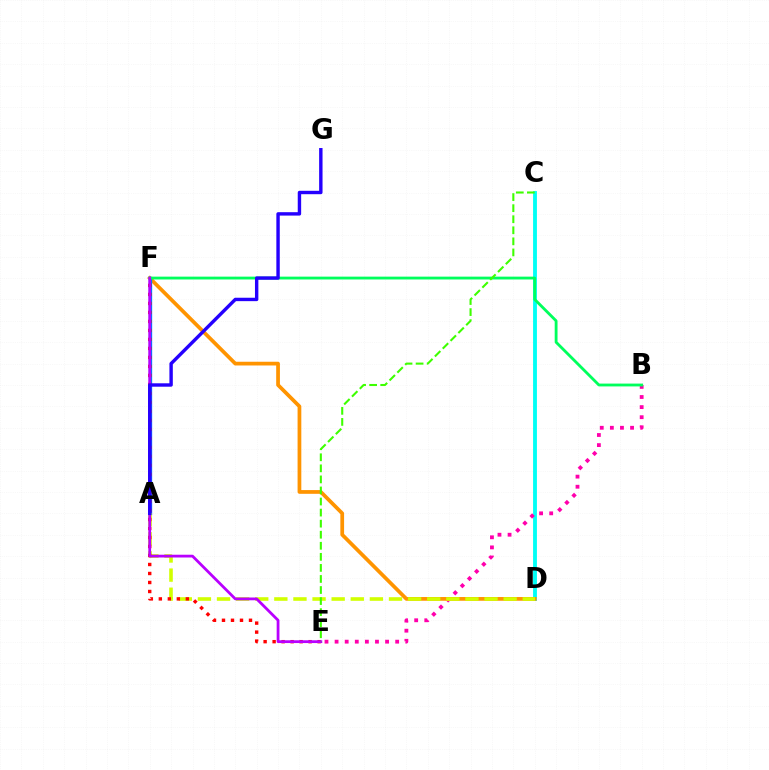{('C', 'D'): [{'color': '#00fff6', 'line_style': 'solid', 'thickness': 2.77}], ('B', 'E'): [{'color': '#ff00ac', 'line_style': 'dotted', 'thickness': 2.74}], ('D', 'F'): [{'color': '#ff9400', 'line_style': 'solid', 'thickness': 2.69}], ('A', 'F'): [{'color': '#0074ff', 'line_style': 'solid', 'thickness': 2.39}], ('A', 'D'): [{'color': '#d1ff00', 'line_style': 'dashed', 'thickness': 2.6}], ('E', 'F'): [{'color': '#ff0000', 'line_style': 'dotted', 'thickness': 2.45}, {'color': '#b900ff', 'line_style': 'solid', 'thickness': 2.0}], ('B', 'F'): [{'color': '#00ff5c', 'line_style': 'solid', 'thickness': 2.04}], ('C', 'E'): [{'color': '#3dff00', 'line_style': 'dashed', 'thickness': 1.5}], ('A', 'G'): [{'color': '#2500ff', 'line_style': 'solid', 'thickness': 2.45}]}